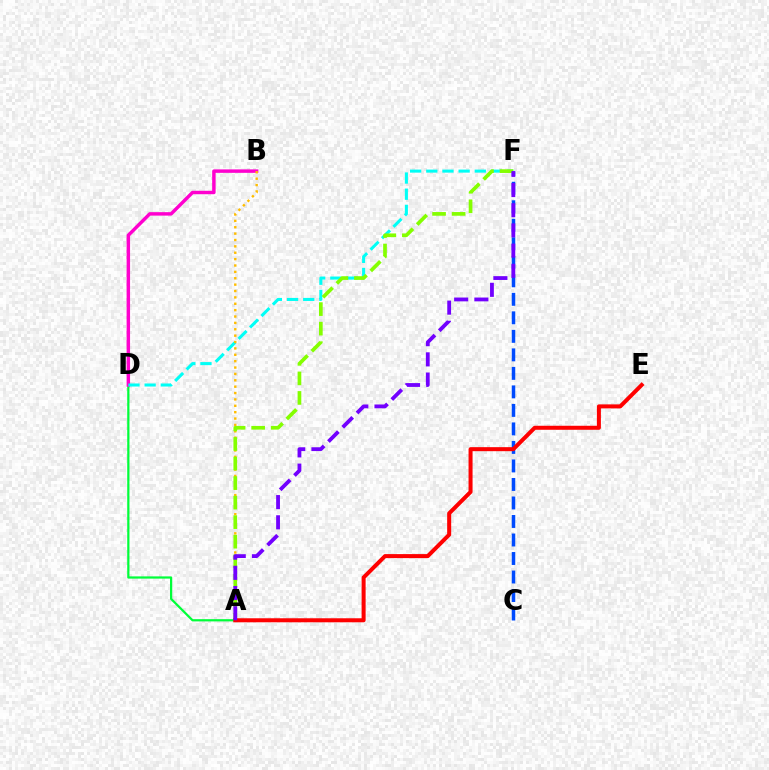{('A', 'D'): [{'color': '#00ff39', 'line_style': 'solid', 'thickness': 1.61}], ('B', 'D'): [{'color': '#ff00cf', 'line_style': 'solid', 'thickness': 2.48}], ('D', 'F'): [{'color': '#00fff6', 'line_style': 'dashed', 'thickness': 2.2}], ('A', 'B'): [{'color': '#ffbd00', 'line_style': 'dotted', 'thickness': 1.73}], ('C', 'F'): [{'color': '#004bff', 'line_style': 'dashed', 'thickness': 2.51}], ('A', 'F'): [{'color': '#84ff00', 'line_style': 'dashed', 'thickness': 2.65}, {'color': '#7200ff', 'line_style': 'dashed', 'thickness': 2.74}], ('A', 'E'): [{'color': '#ff0000', 'line_style': 'solid', 'thickness': 2.89}]}